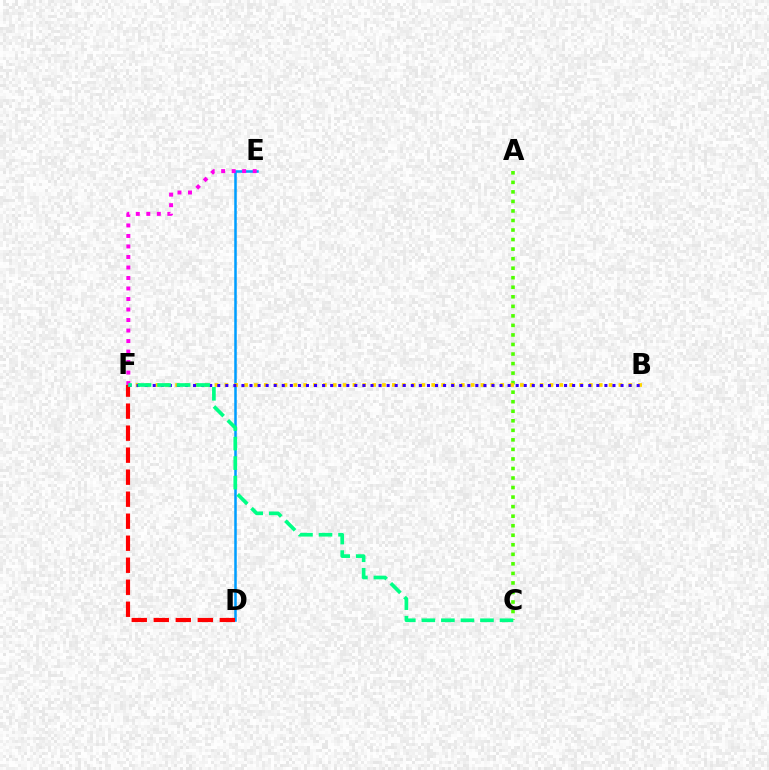{('D', 'E'): [{'color': '#009eff', 'line_style': 'solid', 'thickness': 1.82}], ('D', 'F'): [{'color': '#ff0000', 'line_style': 'dashed', 'thickness': 2.99}], ('A', 'C'): [{'color': '#4fff00', 'line_style': 'dotted', 'thickness': 2.59}], ('B', 'F'): [{'color': '#ffd500', 'line_style': 'dotted', 'thickness': 2.68}, {'color': '#3700ff', 'line_style': 'dotted', 'thickness': 2.19}], ('E', 'F'): [{'color': '#ff00ed', 'line_style': 'dotted', 'thickness': 2.86}], ('C', 'F'): [{'color': '#00ff86', 'line_style': 'dashed', 'thickness': 2.65}]}